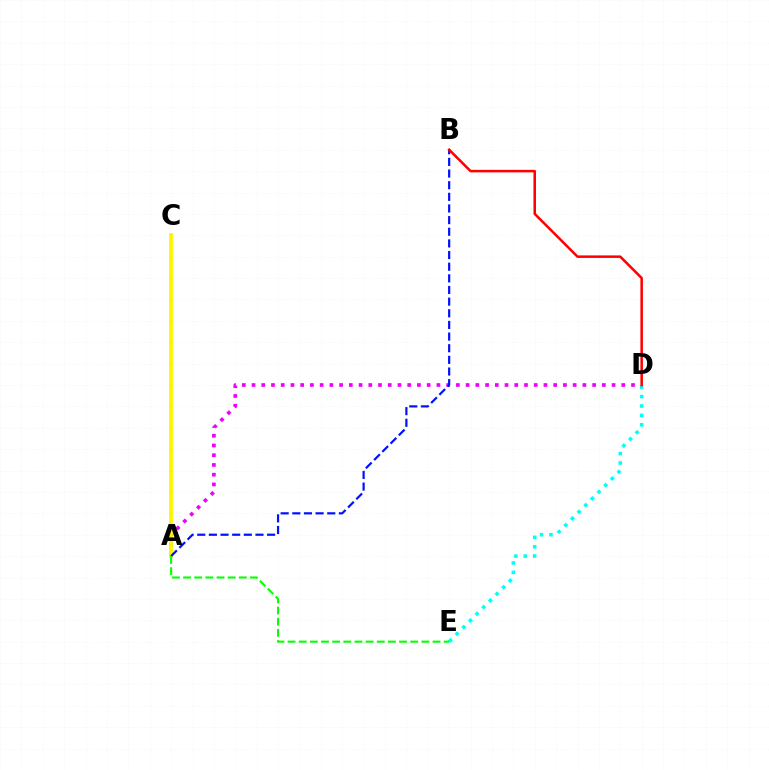{('A', 'D'): [{'color': '#ee00ff', 'line_style': 'dotted', 'thickness': 2.64}], ('A', 'C'): [{'color': '#fcf500', 'line_style': 'solid', 'thickness': 2.73}], ('A', 'B'): [{'color': '#0010ff', 'line_style': 'dashed', 'thickness': 1.58}], ('D', 'E'): [{'color': '#00fff6', 'line_style': 'dotted', 'thickness': 2.56}], ('B', 'D'): [{'color': '#ff0000', 'line_style': 'solid', 'thickness': 1.82}], ('A', 'E'): [{'color': '#08ff00', 'line_style': 'dashed', 'thickness': 1.51}]}